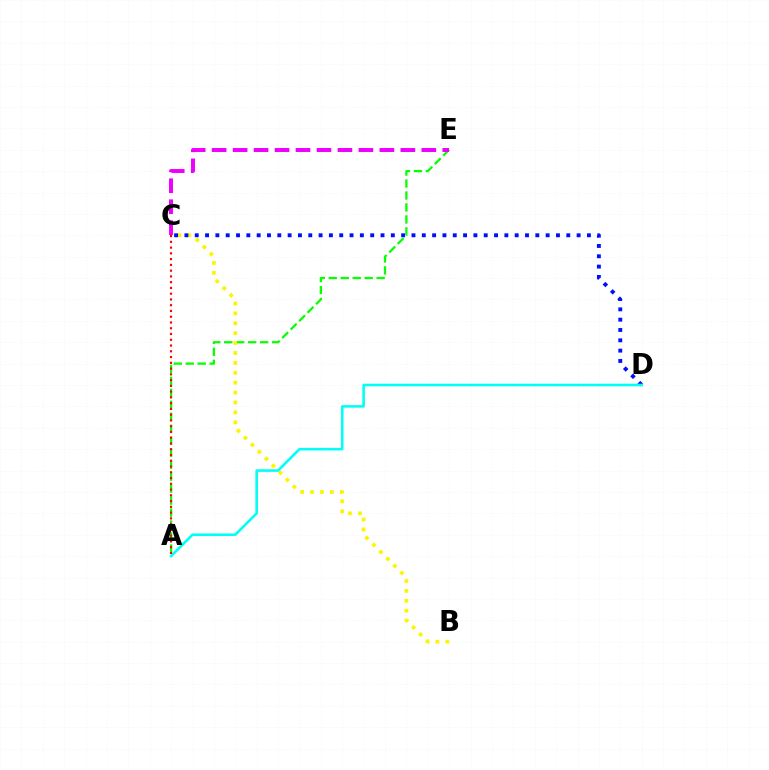{('A', 'E'): [{'color': '#08ff00', 'line_style': 'dashed', 'thickness': 1.63}], ('B', 'C'): [{'color': '#fcf500', 'line_style': 'dotted', 'thickness': 2.69}], ('C', 'E'): [{'color': '#ee00ff', 'line_style': 'dashed', 'thickness': 2.85}], ('C', 'D'): [{'color': '#0010ff', 'line_style': 'dotted', 'thickness': 2.8}], ('A', 'D'): [{'color': '#00fff6', 'line_style': 'solid', 'thickness': 1.87}], ('A', 'C'): [{'color': '#ff0000', 'line_style': 'dotted', 'thickness': 1.57}]}